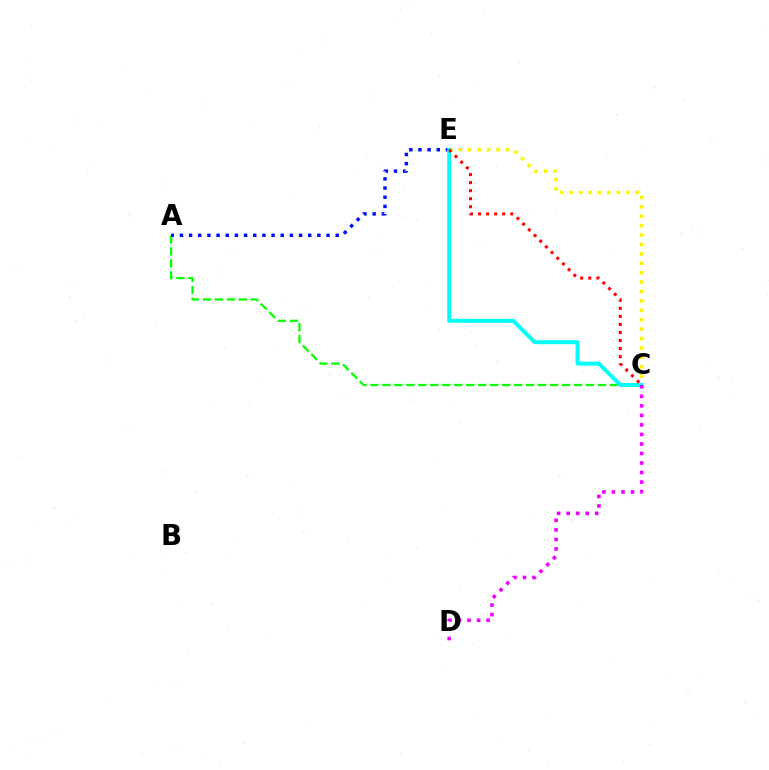{('A', 'C'): [{'color': '#08ff00', 'line_style': 'dashed', 'thickness': 1.63}], ('C', 'E'): [{'color': '#fcf500', 'line_style': 'dotted', 'thickness': 2.56}, {'color': '#00fff6', 'line_style': 'solid', 'thickness': 2.86}, {'color': '#ff0000', 'line_style': 'dotted', 'thickness': 2.19}], ('A', 'E'): [{'color': '#0010ff', 'line_style': 'dotted', 'thickness': 2.49}], ('C', 'D'): [{'color': '#ee00ff', 'line_style': 'dotted', 'thickness': 2.59}]}